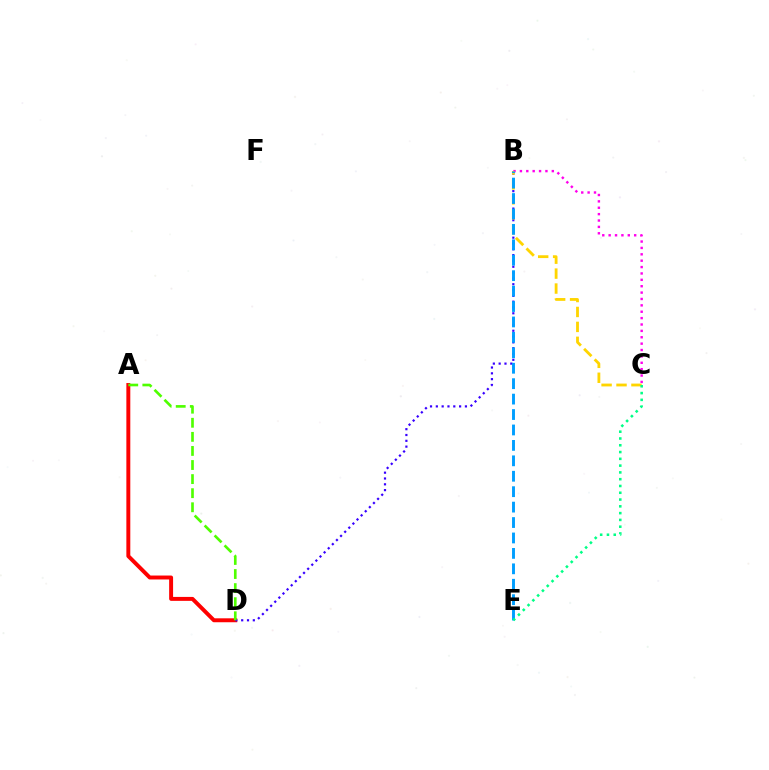{('A', 'D'): [{'color': '#ff0000', 'line_style': 'solid', 'thickness': 2.84}, {'color': '#4fff00', 'line_style': 'dashed', 'thickness': 1.91}], ('B', 'C'): [{'color': '#ff00ed', 'line_style': 'dotted', 'thickness': 1.73}, {'color': '#ffd500', 'line_style': 'dashed', 'thickness': 2.03}], ('B', 'D'): [{'color': '#3700ff', 'line_style': 'dotted', 'thickness': 1.58}], ('B', 'E'): [{'color': '#009eff', 'line_style': 'dashed', 'thickness': 2.1}], ('C', 'E'): [{'color': '#00ff86', 'line_style': 'dotted', 'thickness': 1.84}]}